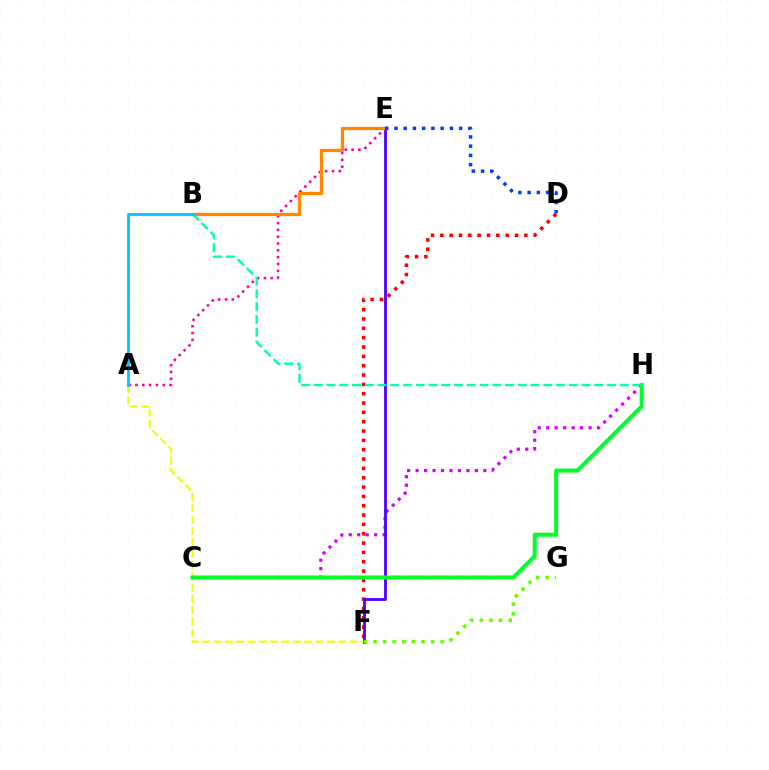{('D', 'F'): [{'color': '#ff0000', 'line_style': 'dotted', 'thickness': 2.54}], ('A', 'F'): [{'color': '#eeff00', 'line_style': 'dashed', 'thickness': 1.54}], ('A', 'E'): [{'color': '#ff00a0', 'line_style': 'dotted', 'thickness': 1.85}], ('C', 'H'): [{'color': '#d600ff', 'line_style': 'dotted', 'thickness': 2.3}, {'color': '#00ff27', 'line_style': 'solid', 'thickness': 2.9}], ('E', 'F'): [{'color': '#4f00ff', 'line_style': 'solid', 'thickness': 2.03}], ('B', 'E'): [{'color': '#ff8800', 'line_style': 'solid', 'thickness': 2.38}], ('D', 'E'): [{'color': '#003fff', 'line_style': 'dotted', 'thickness': 2.51}], ('F', 'G'): [{'color': '#66ff00', 'line_style': 'dotted', 'thickness': 2.61}], ('B', 'H'): [{'color': '#00ffaf', 'line_style': 'dashed', 'thickness': 1.73}], ('A', 'B'): [{'color': '#00c7ff', 'line_style': 'solid', 'thickness': 2.04}]}